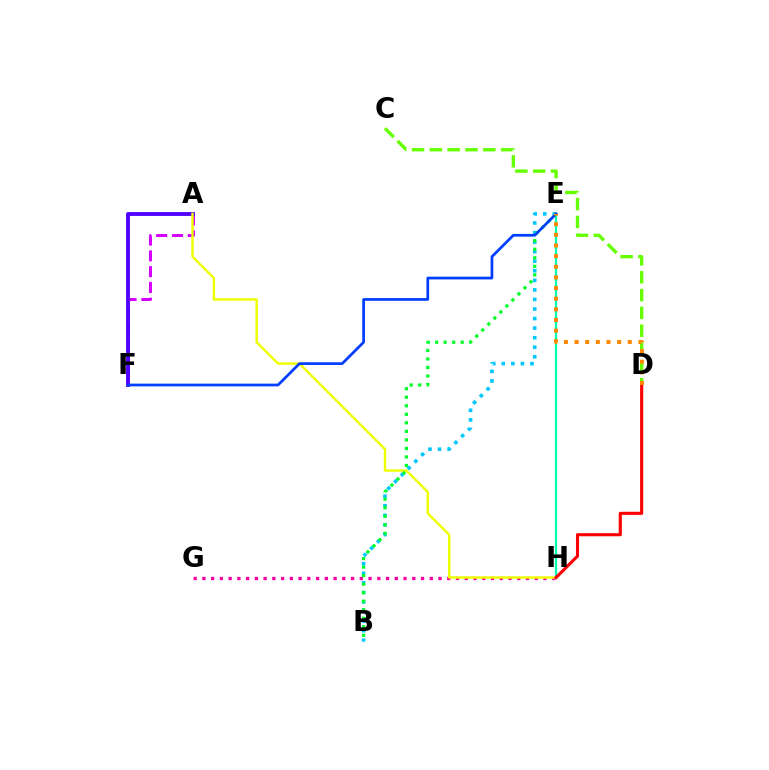{('C', 'D'): [{'color': '#66ff00', 'line_style': 'dashed', 'thickness': 2.42}], ('B', 'E'): [{'color': '#00c7ff', 'line_style': 'dotted', 'thickness': 2.6}, {'color': '#00ff27', 'line_style': 'dotted', 'thickness': 2.32}], ('A', 'F'): [{'color': '#d600ff', 'line_style': 'dashed', 'thickness': 2.14}, {'color': '#4f00ff', 'line_style': 'solid', 'thickness': 2.77}], ('G', 'H'): [{'color': '#ff00a0', 'line_style': 'dotted', 'thickness': 2.38}], ('E', 'H'): [{'color': '#00ffaf', 'line_style': 'solid', 'thickness': 1.61}], ('A', 'H'): [{'color': '#eeff00', 'line_style': 'solid', 'thickness': 1.74}], ('E', 'F'): [{'color': '#003fff', 'line_style': 'solid', 'thickness': 1.97}], ('D', 'H'): [{'color': '#ff0000', 'line_style': 'solid', 'thickness': 2.23}], ('D', 'E'): [{'color': '#ff8800', 'line_style': 'dotted', 'thickness': 2.89}]}